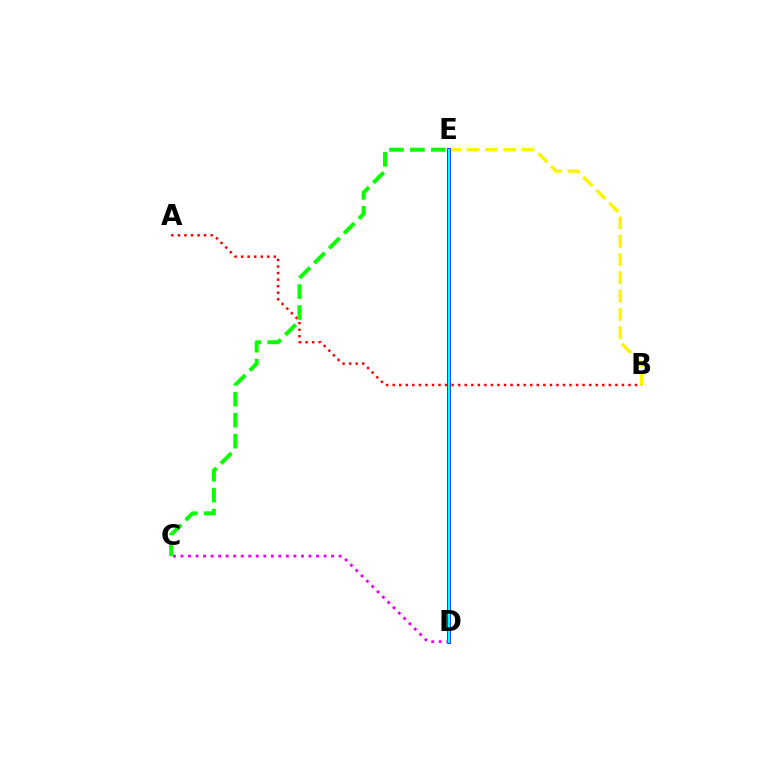{('B', 'E'): [{'color': '#fcf500', 'line_style': 'dashed', 'thickness': 2.48}], ('D', 'E'): [{'color': '#0010ff', 'line_style': 'solid', 'thickness': 2.66}, {'color': '#00fff6', 'line_style': 'solid', 'thickness': 1.52}], ('A', 'B'): [{'color': '#ff0000', 'line_style': 'dotted', 'thickness': 1.78}], ('C', 'E'): [{'color': '#08ff00', 'line_style': 'dashed', 'thickness': 2.85}], ('C', 'D'): [{'color': '#ee00ff', 'line_style': 'dotted', 'thickness': 2.05}]}